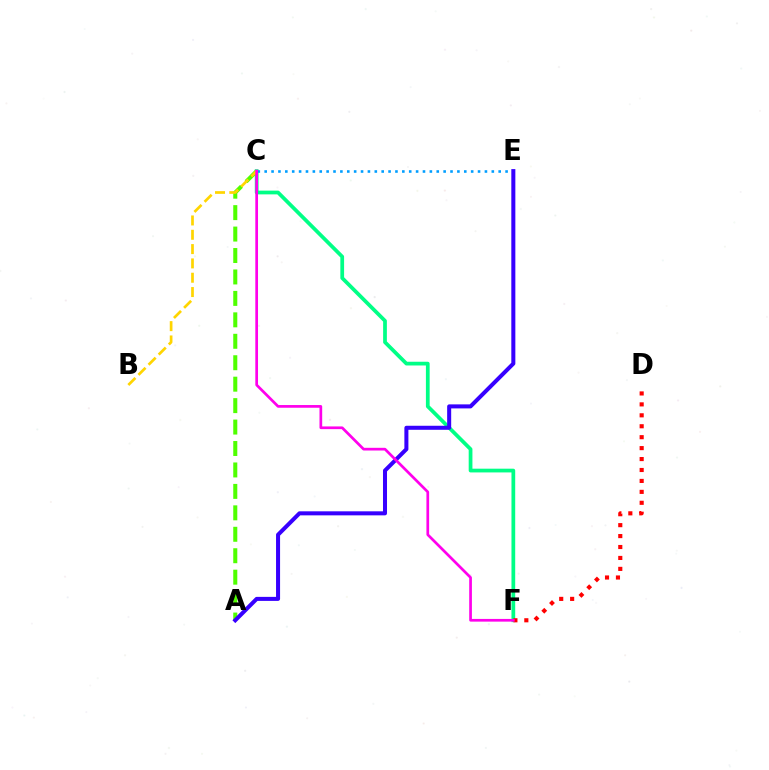{('C', 'F'): [{'color': '#00ff86', 'line_style': 'solid', 'thickness': 2.69}, {'color': '#ff00ed', 'line_style': 'solid', 'thickness': 1.95}], ('A', 'C'): [{'color': '#4fff00', 'line_style': 'dashed', 'thickness': 2.91}], ('C', 'E'): [{'color': '#009eff', 'line_style': 'dotted', 'thickness': 1.87}], ('B', 'C'): [{'color': '#ffd500', 'line_style': 'dashed', 'thickness': 1.94}], ('A', 'E'): [{'color': '#3700ff', 'line_style': 'solid', 'thickness': 2.9}], ('D', 'F'): [{'color': '#ff0000', 'line_style': 'dotted', 'thickness': 2.97}]}